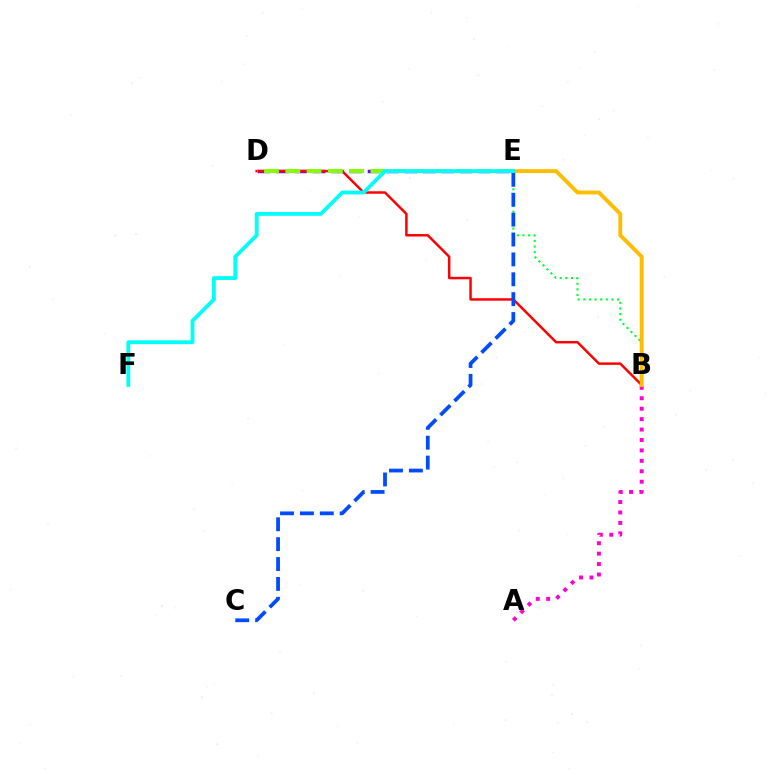{('D', 'E'): [{'color': '#7200ff', 'line_style': 'dashed', 'thickness': 2.5}, {'color': '#84ff00', 'line_style': 'dashed', 'thickness': 2.89}], ('B', 'D'): [{'color': '#ff0000', 'line_style': 'solid', 'thickness': 1.78}], ('B', 'E'): [{'color': '#00ff39', 'line_style': 'dotted', 'thickness': 1.53}, {'color': '#ffbd00', 'line_style': 'solid', 'thickness': 2.81}], ('A', 'B'): [{'color': '#ff00cf', 'line_style': 'dotted', 'thickness': 2.83}], ('C', 'E'): [{'color': '#004bff', 'line_style': 'dashed', 'thickness': 2.7}], ('E', 'F'): [{'color': '#00fff6', 'line_style': 'solid', 'thickness': 2.75}]}